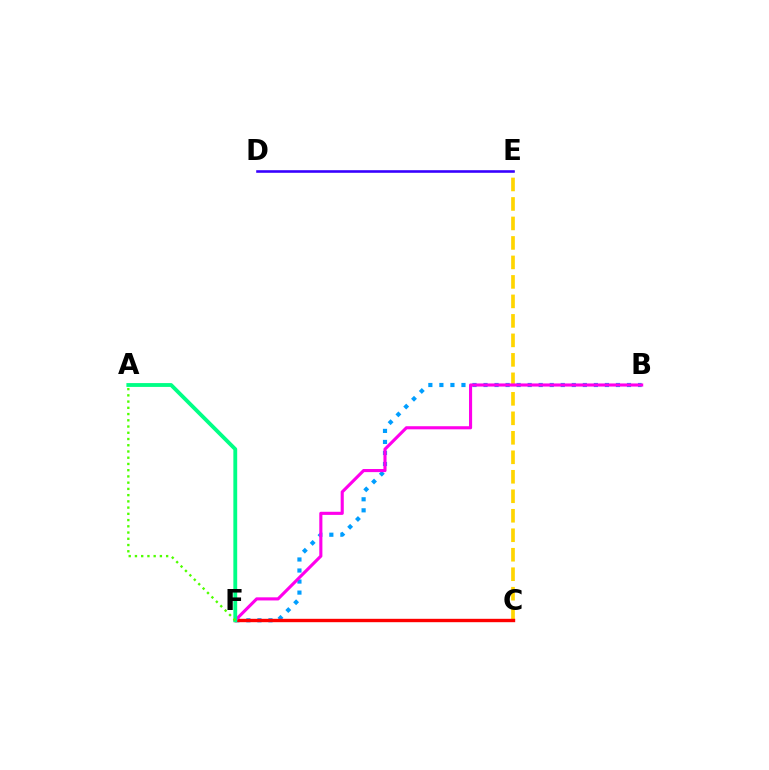{('C', 'E'): [{'color': '#ffd500', 'line_style': 'dashed', 'thickness': 2.65}], ('D', 'E'): [{'color': '#3700ff', 'line_style': 'solid', 'thickness': 1.86}], ('B', 'F'): [{'color': '#009eff', 'line_style': 'dotted', 'thickness': 3.0}, {'color': '#ff00ed', 'line_style': 'solid', 'thickness': 2.24}], ('C', 'F'): [{'color': '#ff0000', 'line_style': 'solid', 'thickness': 2.44}], ('A', 'F'): [{'color': '#00ff86', 'line_style': 'solid', 'thickness': 2.76}, {'color': '#4fff00', 'line_style': 'dotted', 'thickness': 1.69}]}